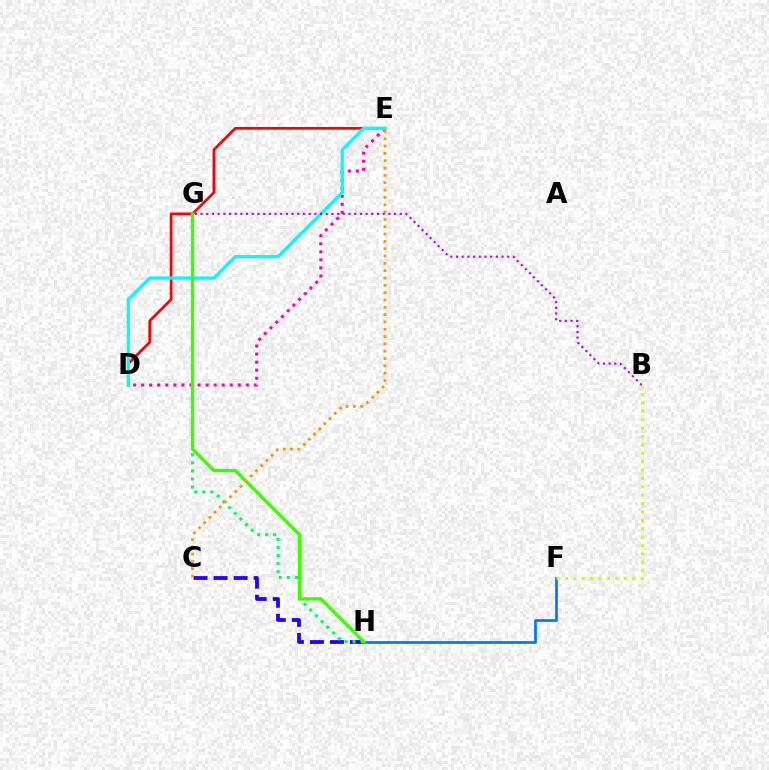{('D', 'E'): [{'color': '#ff00ac', 'line_style': 'dotted', 'thickness': 2.19}, {'color': '#ff0000', 'line_style': 'solid', 'thickness': 1.95}, {'color': '#00fff6', 'line_style': 'solid', 'thickness': 2.37}], ('C', 'H'): [{'color': '#2500ff', 'line_style': 'dashed', 'thickness': 2.72}], ('F', 'H'): [{'color': '#0074ff', 'line_style': 'solid', 'thickness': 1.92}], ('G', 'H'): [{'color': '#00ff5c', 'line_style': 'dotted', 'thickness': 2.19}, {'color': '#3dff00', 'line_style': 'solid', 'thickness': 2.41}], ('C', 'E'): [{'color': '#ff9400', 'line_style': 'dotted', 'thickness': 1.99}], ('B', 'F'): [{'color': '#d1ff00', 'line_style': 'dotted', 'thickness': 2.28}], ('B', 'G'): [{'color': '#b900ff', 'line_style': 'dotted', 'thickness': 1.55}]}